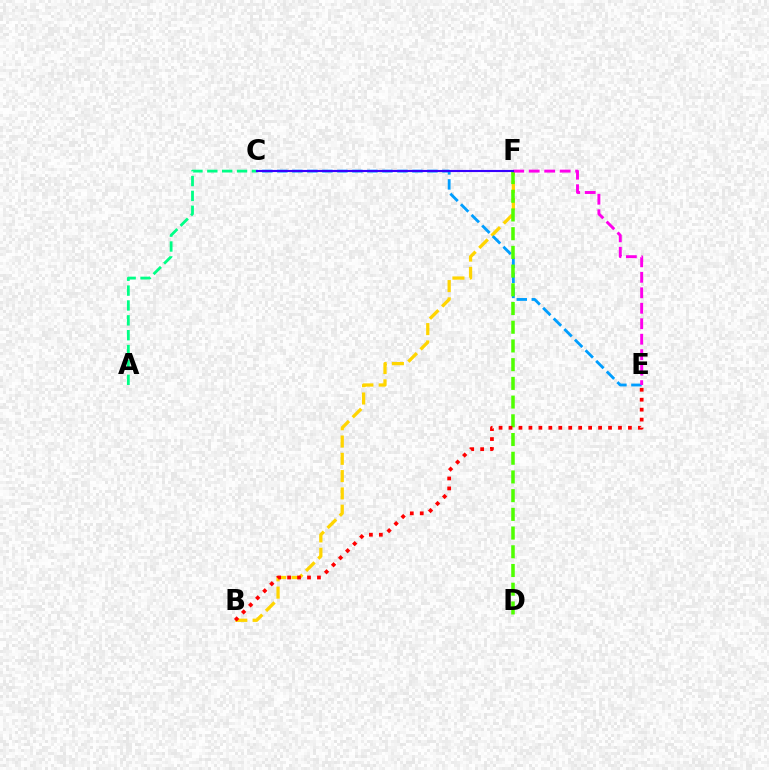{('B', 'F'): [{'color': '#ffd500', 'line_style': 'dashed', 'thickness': 2.35}], ('A', 'C'): [{'color': '#00ff86', 'line_style': 'dashed', 'thickness': 2.02}], ('C', 'E'): [{'color': '#009eff', 'line_style': 'dashed', 'thickness': 2.04}], ('D', 'F'): [{'color': '#4fff00', 'line_style': 'dashed', 'thickness': 2.54}], ('B', 'E'): [{'color': '#ff0000', 'line_style': 'dotted', 'thickness': 2.7}], ('E', 'F'): [{'color': '#ff00ed', 'line_style': 'dashed', 'thickness': 2.1}], ('C', 'F'): [{'color': '#3700ff', 'line_style': 'solid', 'thickness': 1.53}]}